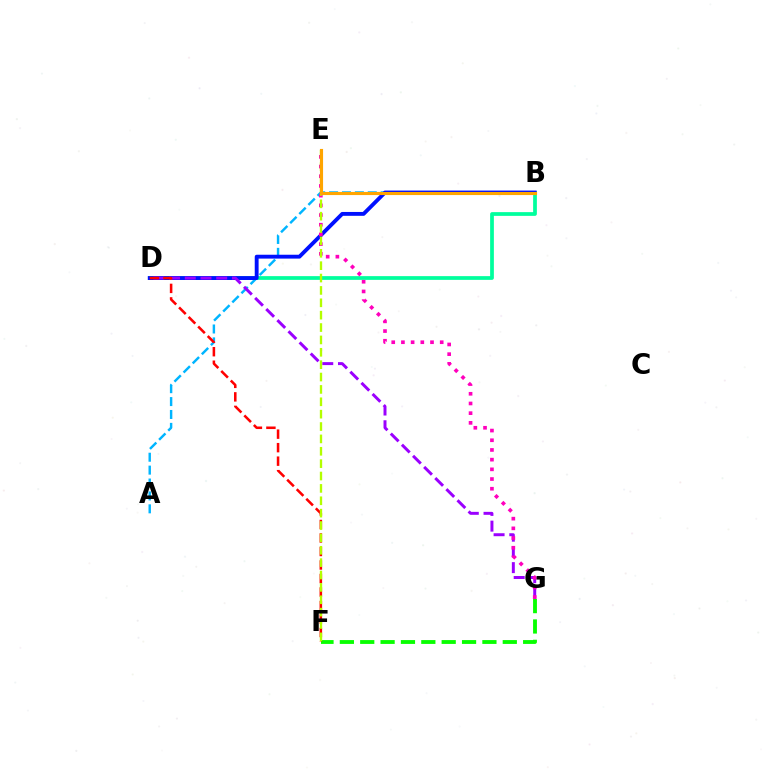{('A', 'B'): [{'color': '#00b5ff', 'line_style': 'dashed', 'thickness': 1.75}], ('B', 'D'): [{'color': '#00ff9d', 'line_style': 'solid', 'thickness': 2.69}, {'color': '#0010ff', 'line_style': 'solid', 'thickness': 2.78}], ('D', 'G'): [{'color': '#9b00ff', 'line_style': 'dashed', 'thickness': 2.14}], ('F', 'G'): [{'color': '#08ff00', 'line_style': 'dashed', 'thickness': 2.77}], ('E', 'G'): [{'color': '#ff00bd', 'line_style': 'dotted', 'thickness': 2.63}], ('D', 'F'): [{'color': '#ff0000', 'line_style': 'dashed', 'thickness': 1.83}], ('E', 'F'): [{'color': '#b3ff00', 'line_style': 'dashed', 'thickness': 1.68}], ('B', 'E'): [{'color': '#ffa500', 'line_style': 'solid', 'thickness': 2.26}]}